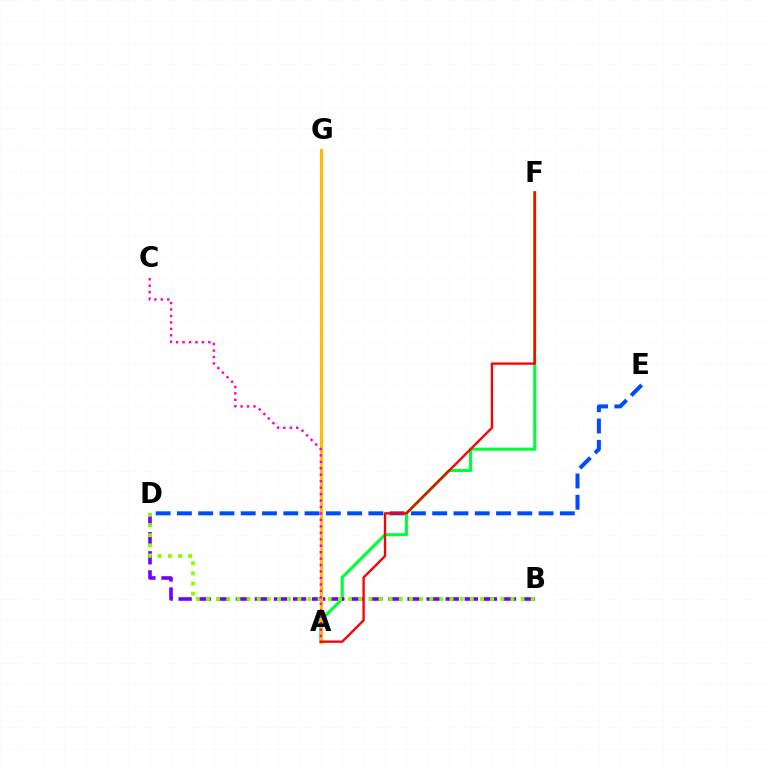{('A', 'G'): [{'color': '#00fff6', 'line_style': 'solid', 'thickness': 1.9}, {'color': '#ffbd00', 'line_style': 'solid', 'thickness': 2.21}], ('A', 'F'): [{'color': '#00ff39', 'line_style': 'solid', 'thickness': 2.24}, {'color': '#ff0000', 'line_style': 'solid', 'thickness': 1.68}], ('D', 'E'): [{'color': '#004bff', 'line_style': 'dashed', 'thickness': 2.89}], ('B', 'D'): [{'color': '#7200ff', 'line_style': 'dashed', 'thickness': 2.59}, {'color': '#84ff00', 'line_style': 'dotted', 'thickness': 2.76}], ('A', 'C'): [{'color': '#ff00cf', 'line_style': 'dotted', 'thickness': 1.75}]}